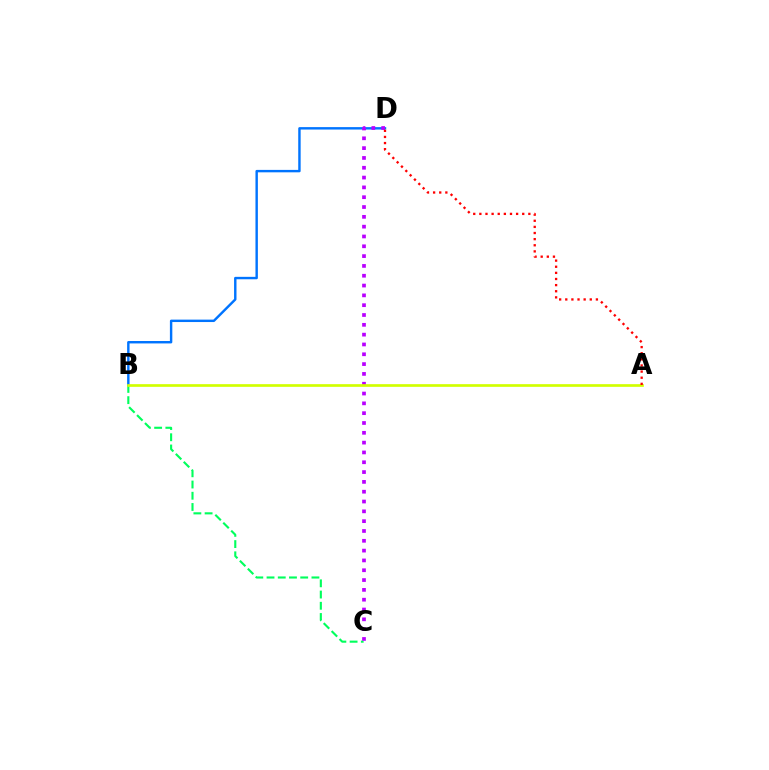{('B', 'C'): [{'color': '#00ff5c', 'line_style': 'dashed', 'thickness': 1.53}], ('B', 'D'): [{'color': '#0074ff', 'line_style': 'solid', 'thickness': 1.74}], ('C', 'D'): [{'color': '#b900ff', 'line_style': 'dotted', 'thickness': 2.67}], ('A', 'B'): [{'color': '#d1ff00', 'line_style': 'solid', 'thickness': 1.93}], ('A', 'D'): [{'color': '#ff0000', 'line_style': 'dotted', 'thickness': 1.66}]}